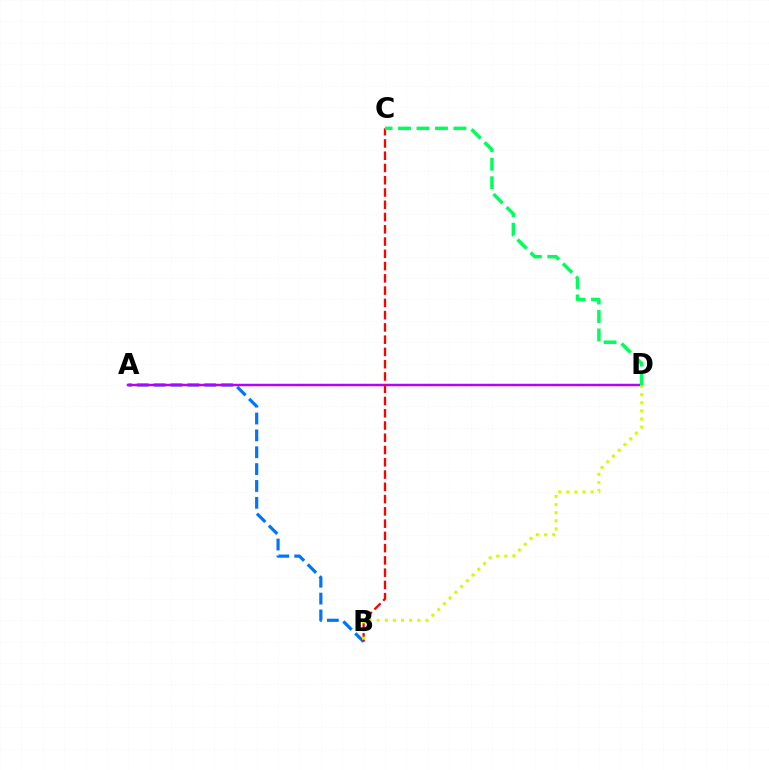{('A', 'B'): [{'color': '#0074ff', 'line_style': 'dashed', 'thickness': 2.29}], ('A', 'D'): [{'color': '#b900ff', 'line_style': 'solid', 'thickness': 1.78}], ('B', 'C'): [{'color': '#ff0000', 'line_style': 'dashed', 'thickness': 1.67}], ('C', 'D'): [{'color': '#00ff5c', 'line_style': 'dashed', 'thickness': 2.51}], ('B', 'D'): [{'color': '#d1ff00', 'line_style': 'dotted', 'thickness': 2.21}]}